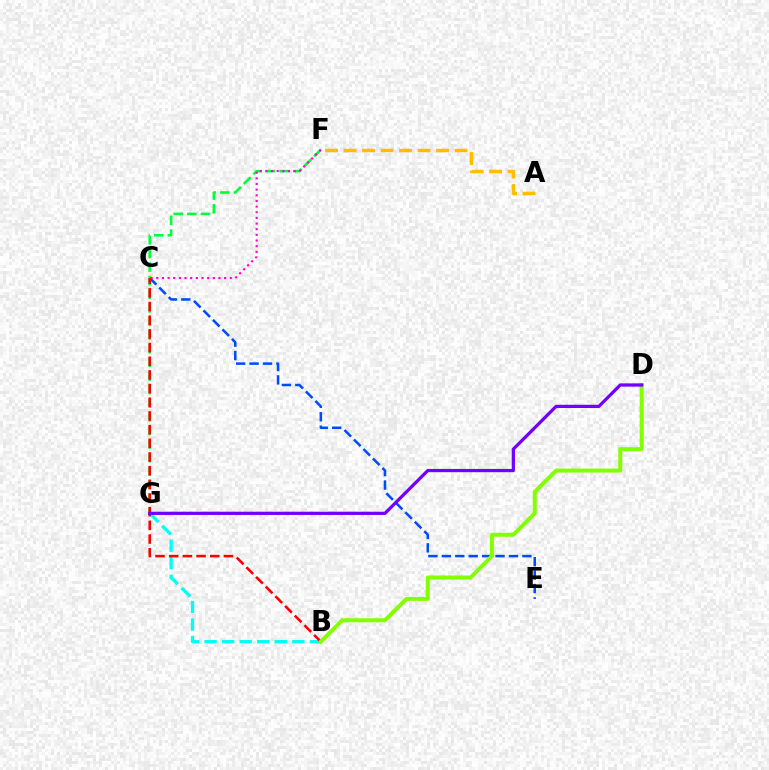{('C', 'E'): [{'color': '#004bff', 'line_style': 'dashed', 'thickness': 1.82}], ('F', 'G'): [{'color': '#00ff39', 'line_style': 'dashed', 'thickness': 1.85}], ('B', 'G'): [{'color': '#00fff6', 'line_style': 'dashed', 'thickness': 2.38}], ('C', 'F'): [{'color': '#ff00cf', 'line_style': 'dotted', 'thickness': 1.54}], ('B', 'C'): [{'color': '#ff0000', 'line_style': 'dashed', 'thickness': 1.86}], ('B', 'D'): [{'color': '#84ff00', 'line_style': 'solid', 'thickness': 2.86}], ('A', 'F'): [{'color': '#ffbd00', 'line_style': 'dashed', 'thickness': 2.51}], ('D', 'G'): [{'color': '#7200ff', 'line_style': 'solid', 'thickness': 2.34}]}